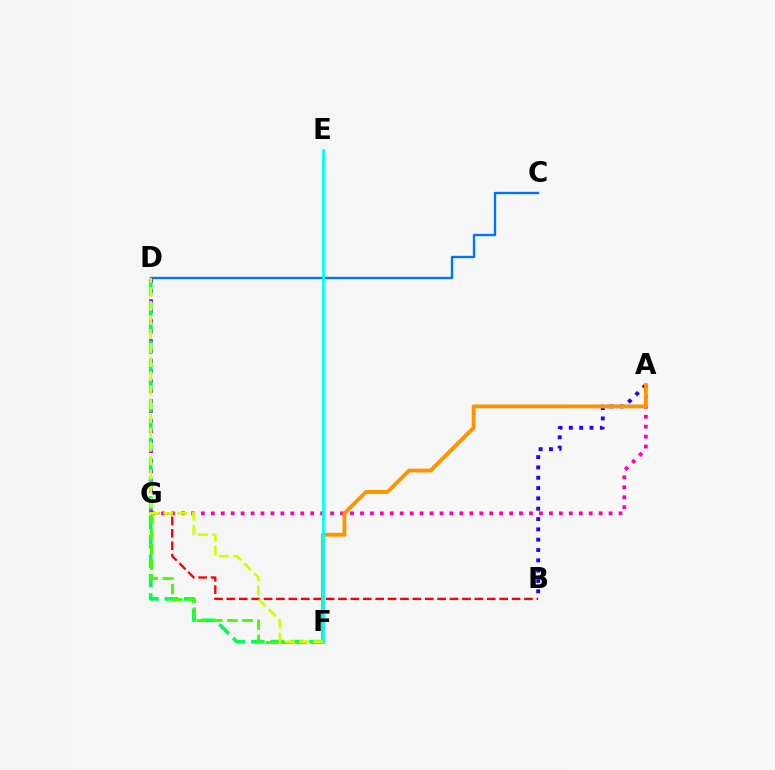{('B', 'G'): [{'color': '#ff0000', 'line_style': 'dashed', 'thickness': 1.68}], ('D', 'G'): [{'color': '#b900ff', 'line_style': 'dotted', 'thickness': 2.72}], ('D', 'F'): [{'color': '#00ff5c', 'line_style': 'dashed', 'thickness': 2.64}, {'color': '#d1ff00', 'line_style': 'dashed', 'thickness': 1.91}], ('A', 'G'): [{'color': '#ff00ac', 'line_style': 'dotted', 'thickness': 2.7}], ('F', 'G'): [{'color': '#3dff00', 'line_style': 'dashed', 'thickness': 2.07}], ('A', 'B'): [{'color': '#2500ff', 'line_style': 'dotted', 'thickness': 2.81}], ('A', 'F'): [{'color': '#ff9400', 'line_style': 'solid', 'thickness': 2.78}], ('C', 'D'): [{'color': '#0074ff', 'line_style': 'solid', 'thickness': 1.69}], ('E', 'F'): [{'color': '#00fff6', 'line_style': 'solid', 'thickness': 2.01}]}